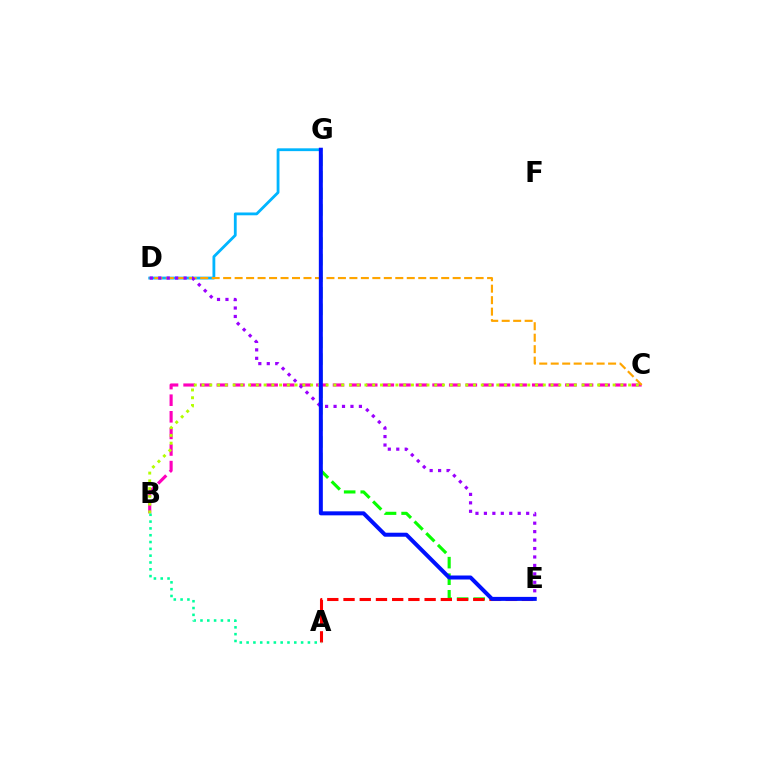{('E', 'G'): [{'color': '#08ff00', 'line_style': 'dashed', 'thickness': 2.25}, {'color': '#0010ff', 'line_style': 'solid', 'thickness': 2.88}], ('D', 'G'): [{'color': '#00b5ff', 'line_style': 'solid', 'thickness': 2.02}], ('B', 'C'): [{'color': '#ff00bd', 'line_style': 'dashed', 'thickness': 2.26}, {'color': '#b3ff00', 'line_style': 'dotted', 'thickness': 2.11}], ('C', 'D'): [{'color': '#ffa500', 'line_style': 'dashed', 'thickness': 1.56}], ('A', 'E'): [{'color': '#ff0000', 'line_style': 'dashed', 'thickness': 2.2}], ('D', 'E'): [{'color': '#9b00ff', 'line_style': 'dotted', 'thickness': 2.3}], ('A', 'B'): [{'color': '#00ff9d', 'line_style': 'dotted', 'thickness': 1.85}]}